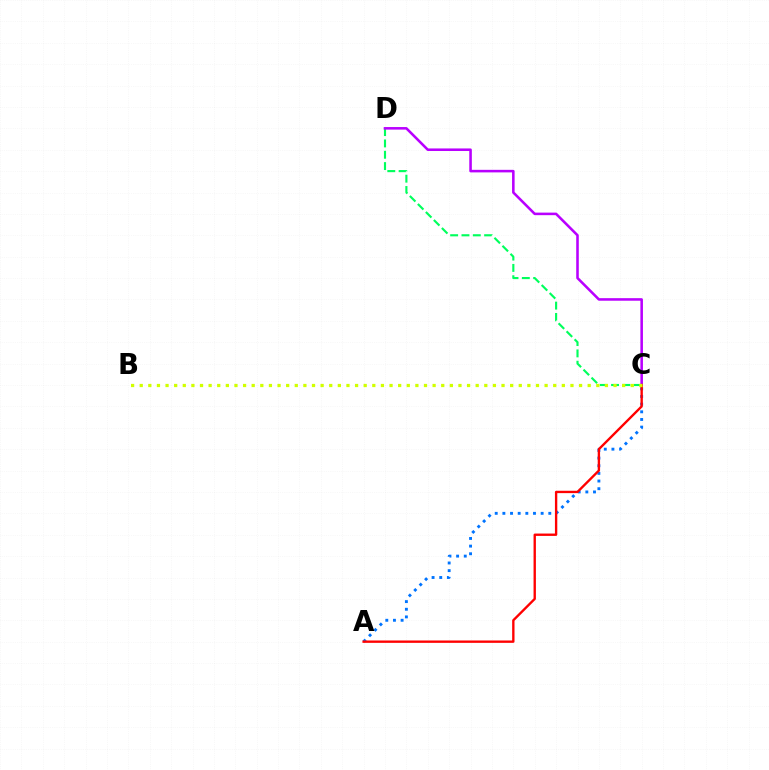{('C', 'D'): [{'color': '#00ff5c', 'line_style': 'dashed', 'thickness': 1.54}, {'color': '#b900ff', 'line_style': 'solid', 'thickness': 1.84}], ('A', 'C'): [{'color': '#0074ff', 'line_style': 'dotted', 'thickness': 2.08}, {'color': '#ff0000', 'line_style': 'solid', 'thickness': 1.7}], ('B', 'C'): [{'color': '#d1ff00', 'line_style': 'dotted', 'thickness': 2.34}]}